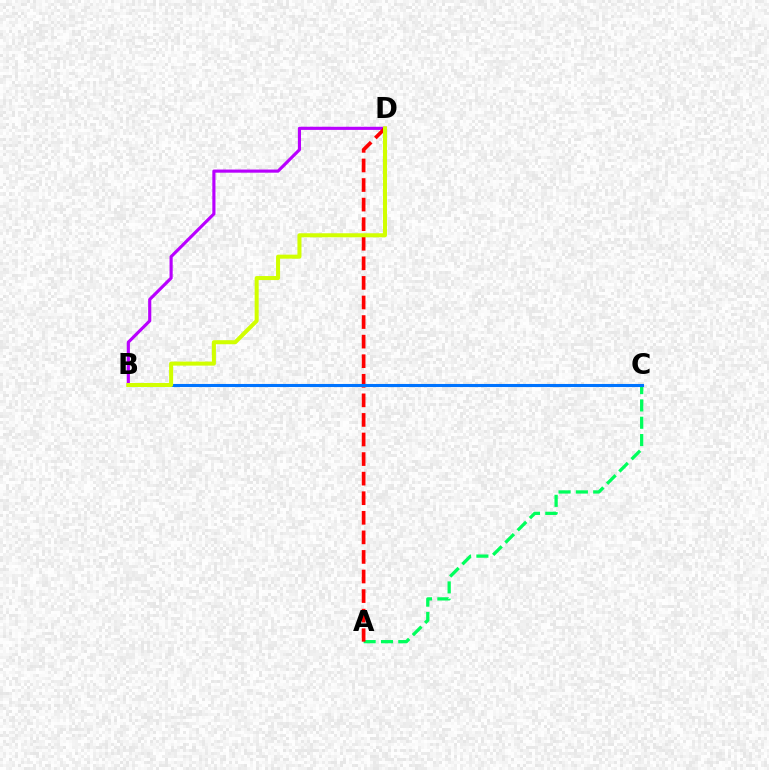{('B', 'D'): [{'color': '#b900ff', 'line_style': 'solid', 'thickness': 2.26}, {'color': '#d1ff00', 'line_style': 'solid', 'thickness': 2.9}], ('A', 'C'): [{'color': '#00ff5c', 'line_style': 'dashed', 'thickness': 2.35}], ('A', 'D'): [{'color': '#ff0000', 'line_style': 'dashed', 'thickness': 2.66}], ('B', 'C'): [{'color': '#0074ff', 'line_style': 'solid', 'thickness': 2.21}]}